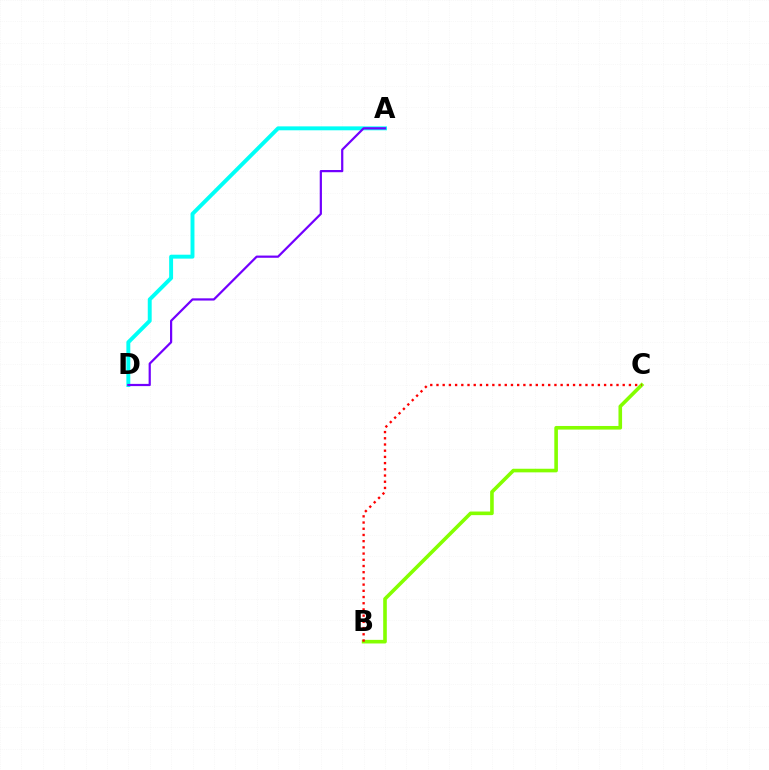{('A', 'D'): [{'color': '#00fff6', 'line_style': 'solid', 'thickness': 2.82}, {'color': '#7200ff', 'line_style': 'solid', 'thickness': 1.59}], ('B', 'C'): [{'color': '#84ff00', 'line_style': 'solid', 'thickness': 2.6}, {'color': '#ff0000', 'line_style': 'dotted', 'thickness': 1.69}]}